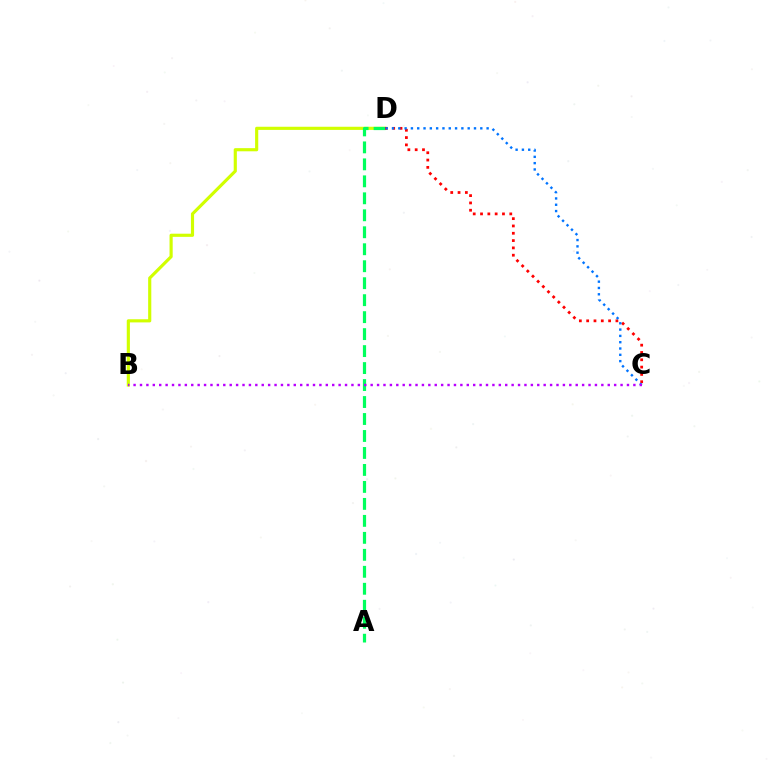{('B', 'D'): [{'color': '#d1ff00', 'line_style': 'solid', 'thickness': 2.27}], ('A', 'D'): [{'color': '#00ff5c', 'line_style': 'dashed', 'thickness': 2.31}], ('C', 'D'): [{'color': '#ff0000', 'line_style': 'dotted', 'thickness': 1.99}, {'color': '#0074ff', 'line_style': 'dotted', 'thickness': 1.71}], ('B', 'C'): [{'color': '#b900ff', 'line_style': 'dotted', 'thickness': 1.74}]}